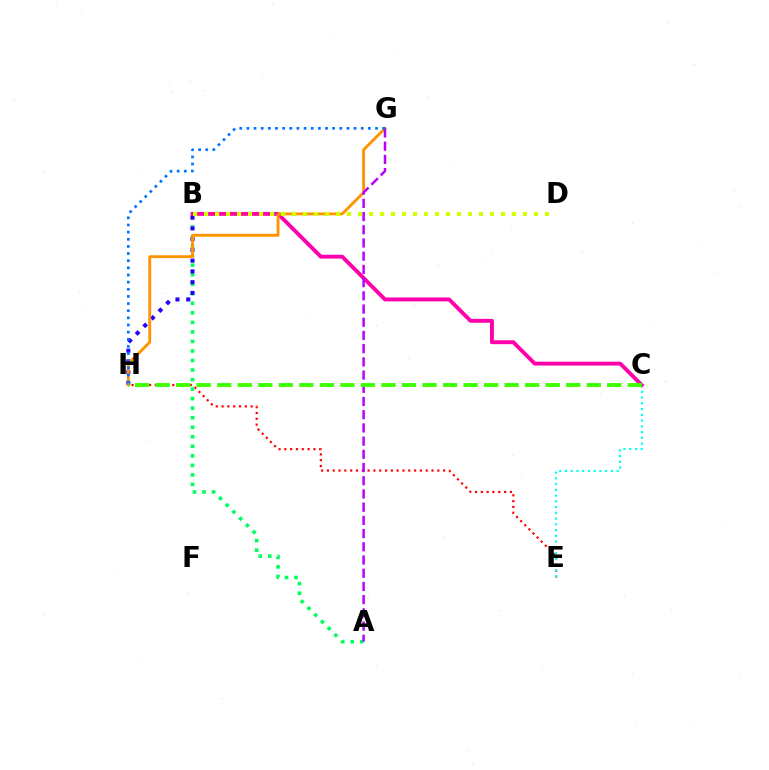{('E', 'H'): [{'color': '#ff0000', 'line_style': 'dotted', 'thickness': 1.58}], ('C', 'E'): [{'color': '#00fff6', 'line_style': 'dotted', 'thickness': 1.56}], ('A', 'B'): [{'color': '#00ff5c', 'line_style': 'dotted', 'thickness': 2.59}], ('B', 'C'): [{'color': '#ff00ac', 'line_style': 'solid', 'thickness': 2.8}], ('B', 'H'): [{'color': '#2500ff', 'line_style': 'dotted', 'thickness': 2.92}], ('G', 'H'): [{'color': '#ff9400', 'line_style': 'solid', 'thickness': 2.07}, {'color': '#0074ff', 'line_style': 'dotted', 'thickness': 1.94}], ('A', 'G'): [{'color': '#b900ff', 'line_style': 'dashed', 'thickness': 1.79}], ('B', 'D'): [{'color': '#d1ff00', 'line_style': 'dotted', 'thickness': 2.99}], ('C', 'H'): [{'color': '#3dff00', 'line_style': 'dashed', 'thickness': 2.79}]}